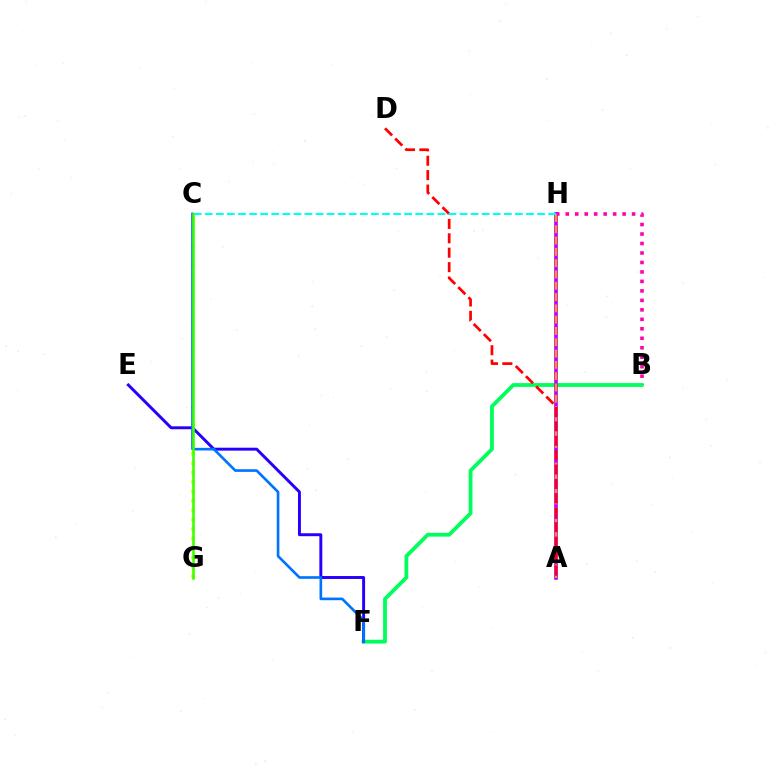{('B', 'H'): [{'color': '#ff00ac', 'line_style': 'dotted', 'thickness': 2.57}], ('C', 'G'): [{'color': '#d1ff00', 'line_style': 'dotted', 'thickness': 2.56}, {'color': '#3dff00', 'line_style': 'solid', 'thickness': 1.86}], ('B', 'F'): [{'color': '#00ff5c', 'line_style': 'solid', 'thickness': 2.74}], ('A', 'H'): [{'color': '#b900ff', 'line_style': 'solid', 'thickness': 2.61}, {'color': '#ff9400', 'line_style': 'dashed', 'thickness': 1.54}], ('E', 'F'): [{'color': '#2500ff', 'line_style': 'solid', 'thickness': 2.11}], ('A', 'D'): [{'color': '#ff0000', 'line_style': 'dashed', 'thickness': 1.96}], ('C', 'F'): [{'color': '#0074ff', 'line_style': 'solid', 'thickness': 1.9}], ('C', 'H'): [{'color': '#00fff6', 'line_style': 'dashed', 'thickness': 1.5}]}